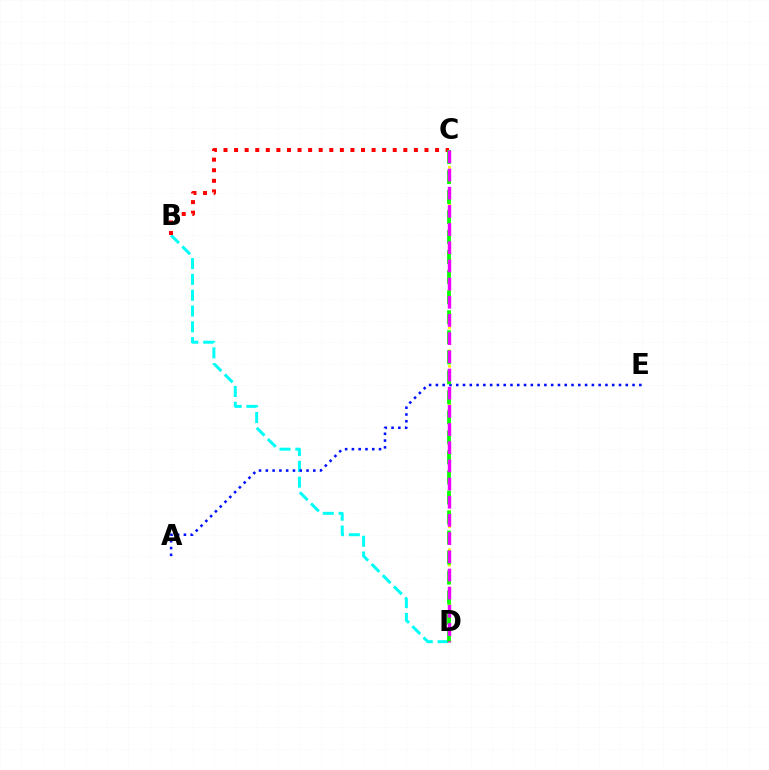{('B', 'D'): [{'color': '#00fff6', 'line_style': 'dashed', 'thickness': 2.15}], ('A', 'E'): [{'color': '#0010ff', 'line_style': 'dotted', 'thickness': 1.84}], ('C', 'D'): [{'color': '#fcf500', 'line_style': 'dotted', 'thickness': 2.08}, {'color': '#08ff00', 'line_style': 'dashed', 'thickness': 2.72}, {'color': '#ee00ff', 'line_style': 'dashed', 'thickness': 2.47}], ('B', 'C'): [{'color': '#ff0000', 'line_style': 'dotted', 'thickness': 2.87}]}